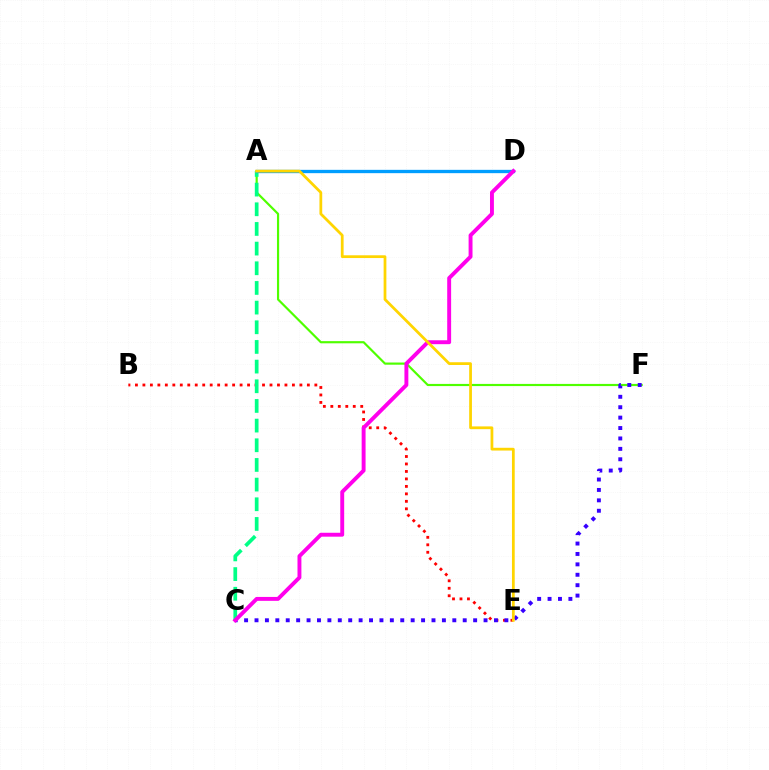{('A', 'F'): [{'color': '#4fff00', 'line_style': 'solid', 'thickness': 1.57}], ('B', 'E'): [{'color': '#ff0000', 'line_style': 'dotted', 'thickness': 2.03}], ('A', 'C'): [{'color': '#00ff86', 'line_style': 'dashed', 'thickness': 2.67}], ('C', 'F'): [{'color': '#3700ff', 'line_style': 'dotted', 'thickness': 2.83}], ('A', 'D'): [{'color': '#009eff', 'line_style': 'solid', 'thickness': 2.39}], ('C', 'D'): [{'color': '#ff00ed', 'line_style': 'solid', 'thickness': 2.81}], ('A', 'E'): [{'color': '#ffd500', 'line_style': 'solid', 'thickness': 1.99}]}